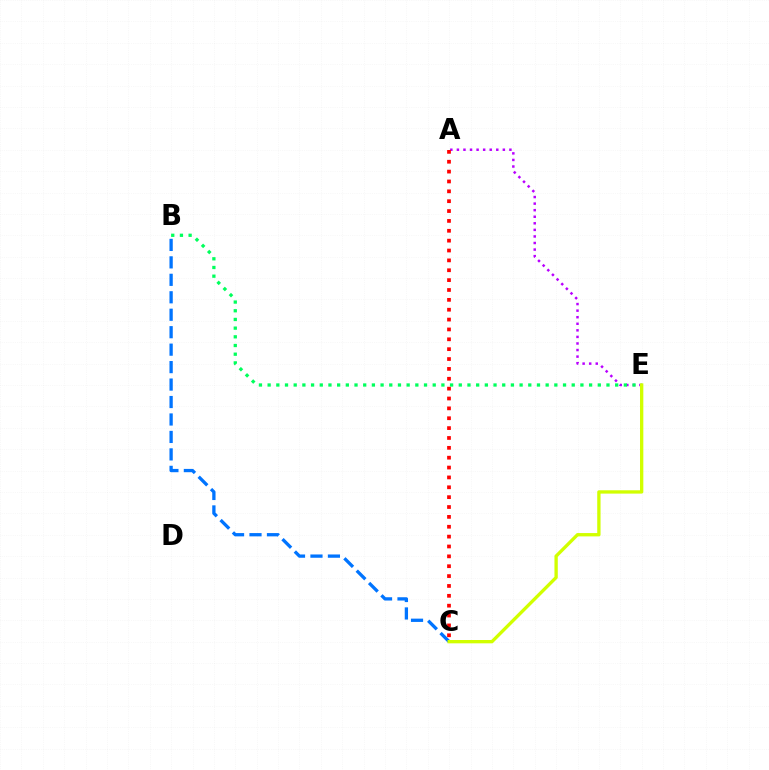{('A', 'E'): [{'color': '#b900ff', 'line_style': 'dotted', 'thickness': 1.78}], ('A', 'C'): [{'color': '#ff0000', 'line_style': 'dotted', 'thickness': 2.68}], ('B', 'E'): [{'color': '#00ff5c', 'line_style': 'dotted', 'thickness': 2.36}], ('B', 'C'): [{'color': '#0074ff', 'line_style': 'dashed', 'thickness': 2.37}], ('C', 'E'): [{'color': '#d1ff00', 'line_style': 'solid', 'thickness': 2.39}]}